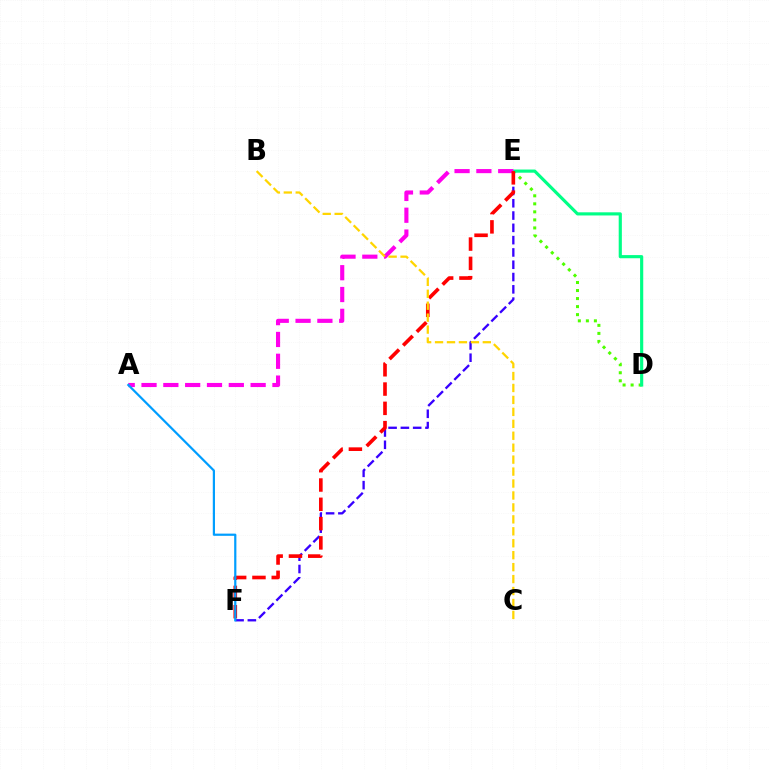{('D', 'E'): [{'color': '#4fff00', 'line_style': 'dotted', 'thickness': 2.18}, {'color': '#00ff86', 'line_style': 'solid', 'thickness': 2.27}], ('E', 'F'): [{'color': '#3700ff', 'line_style': 'dashed', 'thickness': 1.67}, {'color': '#ff0000', 'line_style': 'dashed', 'thickness': 2.62}], ('A', 'E'): [{'color': '#ff00ed', 'line_style': 'dashed', 'thickness': 2.96}], ('B', 'C'): [{'color': '#ffd500', 'line_style': 'dashed', 'thickness': 1.62}], ('A', 'F'): [{'color': '#009eff', 'line_style': 'solid', 'thickness': 1.59}]}